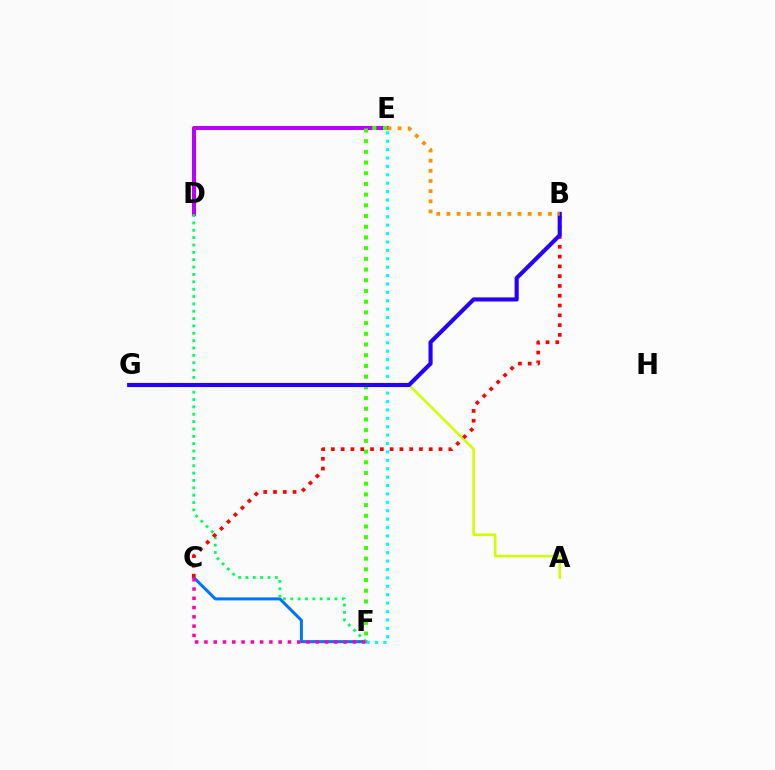{('D', 'E'): [{'color': '#b900ff', 'line_style': 'solid', 'thickness': 2.91}], ('C', 'F'): [{'color': '#0074ff', 'line_style': 'solid', 'thickness': 2.17}, {'color': '#ff00ac', 'line_style': 'dotted', 'thickness': 2.52}], ('D', 'F'): [{'color': '#00ff5c', 'line_style': 'dotted', 'thickness': 2.0}], ('E', 'F'): [{'color': '#00fff6', 'line_style': 'dotted', 'thickness': 2.28}, {'color': '#3dff00', 'line_style': 'dotted', 'thickness': 2.91}], ('A', 'G'): [{'color': '#d1ff00', 'line_style': 'solid', 'thickness': 1.86}], ('B', 'C'): [{'color': '#ff0000', 'line_style': 'dotted', 'thickness': 2.66}], ('B', 'G'): [{'color': '#2500ff', 'line_style': 'solid', 'thickness': 2.97}], ('B', 'E'): [{'color': '#ff9400', 'line_style': 'dotted', 'thickness': 2.76}]}